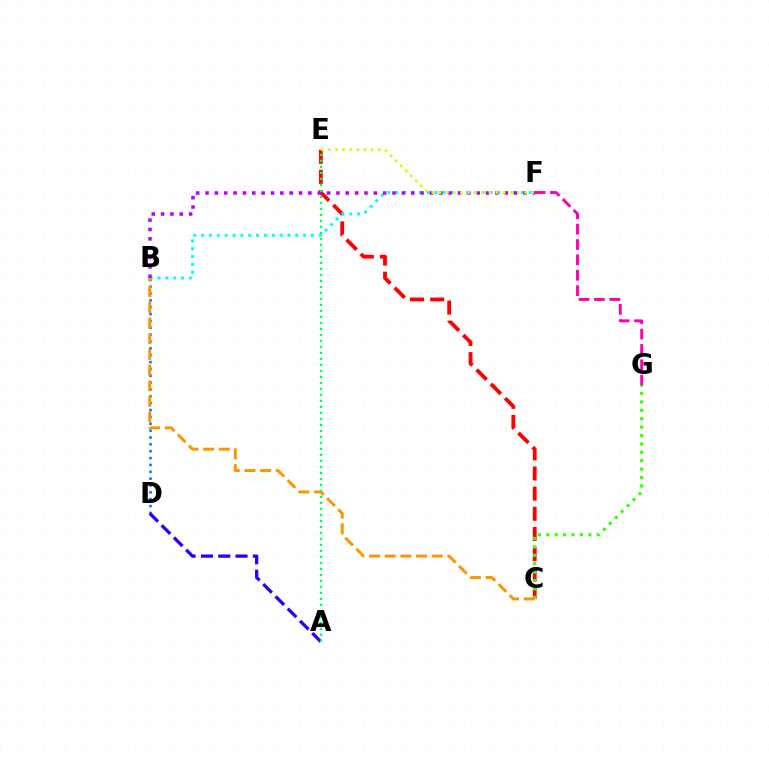{('C', 'E'): [{'color': '#ff0000', 'line_style': 'dashed', 'thickness': 2.74}], ('F', 'G'): [{'color': '#ff00ac', 'line_style': 'dashed', 'thickness': 2.09}], ('B', 'D'): [{'color': '#0074ff', 'line_style': 'dotted', 'thickness': 1.86}], ('B', 'F'): [{'color': '#00fff6', 'line_style': 'dotted', 'thickness': 2.13}, {'color': '#b900ff', 'line_style': 'dotted', 'thickness': 2.54}], ('A', 'D'): [{'color': '#2500ff', 'line_style': 'dashed', 'thickness': 2.35}], ('C', 'G'): [{'color': '#3dff00', 'line_style': 'dotted', 'thickness': 2.28}], ('B', 'C'): [{'color': '#ff9400', 'line_style': 'dashed', 'thickness': 2.13}], ('A', 'E'): [{'color': '#00ff5c', 'line_style': 'dotted', 'thickness': 1.63}], ('E', 'F'): [{'color': '#d1ff00', 'line_style': 'dotted', 'thickness': 1.94}]}